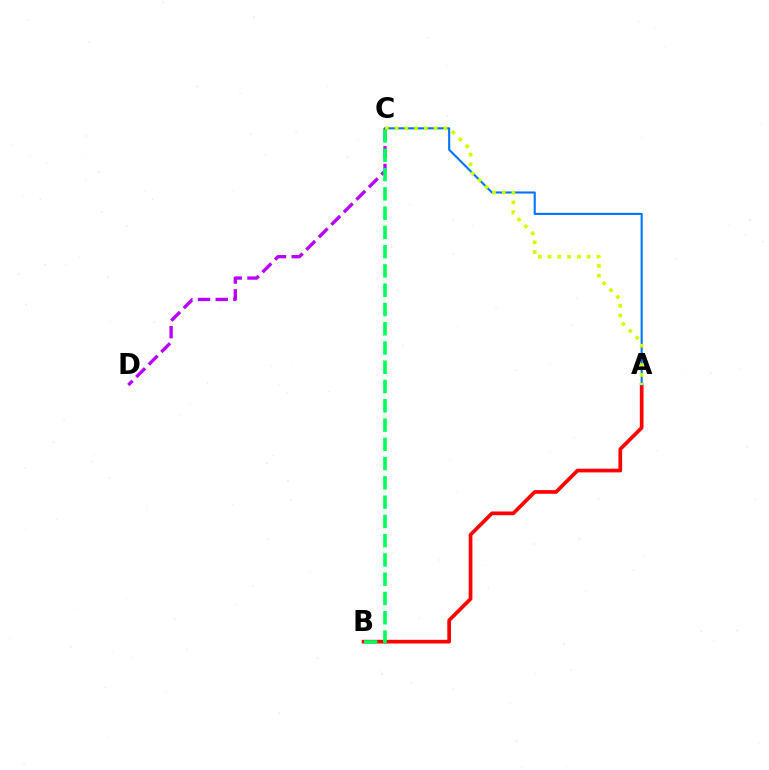{('A', 'B'): [{'color': '#ff0000', 'line_style': 'solid', 'thickness': 2.66}], ('A', 'C'): [{'color': '#0074ff', 'line_style': 'solid', 'thickness': 1.51}, {'color': '#d1ff00', 'line_style': 'dotted', 'thickness': 2.65}], ('C', 'D'): [{'color': '#b900ff', 'line_style': 'dashed', 'thickness': 2.41}], ('B', 'C'): [{'color': '#00ff5c', 'line_style': 'dashed', 'thickness': 2.62}]}